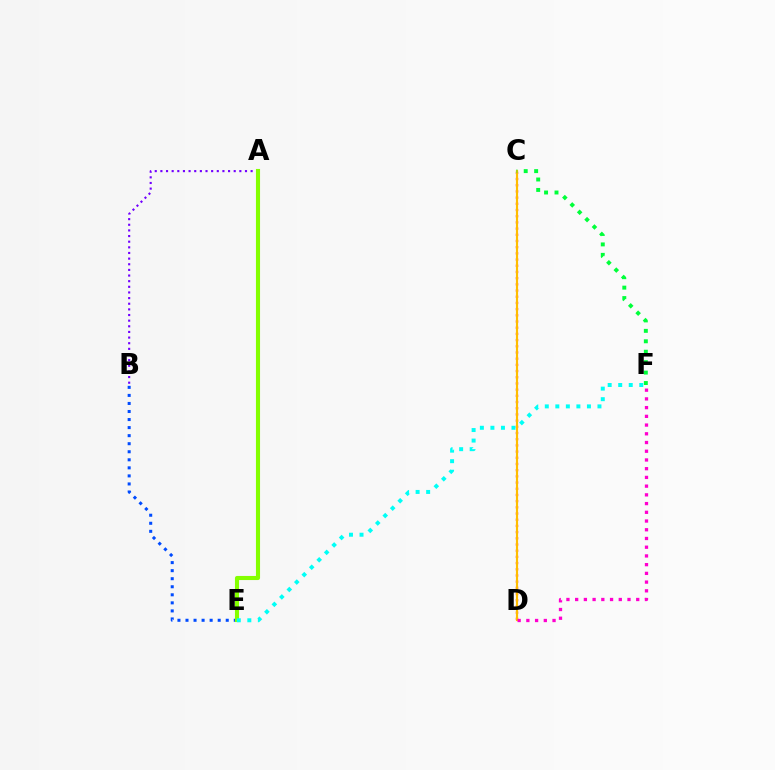{('C', 'D'): [{'color': '#ff0000', 'line_style': 'dotted', 'thickness': 1.68}, {'color': '#ffbd00', 'line_style': 'solid', 'thickness': 1.55}], ('A', 'B'): [{'color': '#7200ff', 'line_style': 'dotted', 'thickness': 1.53}], ('D', 'F'): [{'color': '#ff00cf', 'line_style': 'dotted', 'thickness': 2.37}], ('B', 'E'): [{'color': '#004bff', 'line_style': 'dotted', 'thickness': 2.19}], ('A', 'E'): [{'color': '#84ff00', 'line_style': 'solid', 'thickness': 2.95}], ('C', 'F'): [{'color': '#00ff39', 'line_style': 'dotted', 'thickness': 2.84}], ('E', 'F'): [{'color': '#00fff6', 'line_style': 'dotted', 'thickness': 2.86}]}